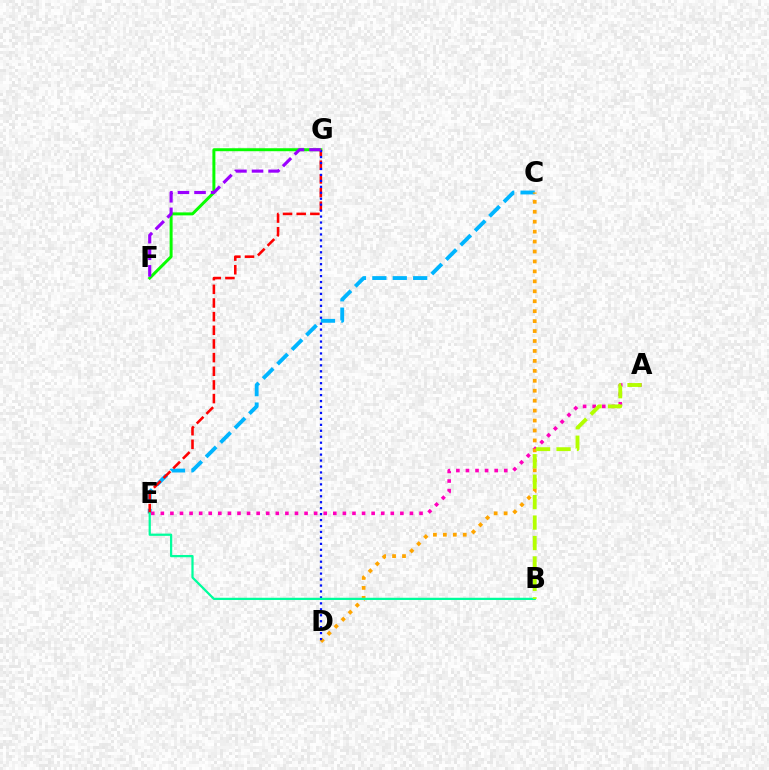{('C', 'E'): [{'color': '#00b5ff', 'line_style': 'dashed', 'thickness': 2.77}], ('F', 'G'): [{'color': '#08ff00', 'line_style': 'solid', 'thickness': 2.14}, {'color': '#9b00ff', 'line_style': 'dashed', 'thickness': 2.25}], ('A', 'E'): [{'color': '#ff00bd', 'line_style': 'dotted', 'thickness': 2.6}], ('C', 'D'): [{'color': '#ffa500', 'line_style': 'dotted', 'thickness': 2.7}], ('E', 'G'): [{'color': '#ff0000', 'line_style': 'dashed', 'thickness': 1.86}], ('D', 'G'): [{'color': '#0010ff', 'line_style': 'dotted', 'thickness': 1.62}], ('B', 'E'): [{'color': '#00ff9d', 'line_style': 'solid', 'thickness': 1.62}], ('A', 'B'): [{'color': '#b3ff00', 'line_style': 'dashed', 'thickness': 2.78}]}